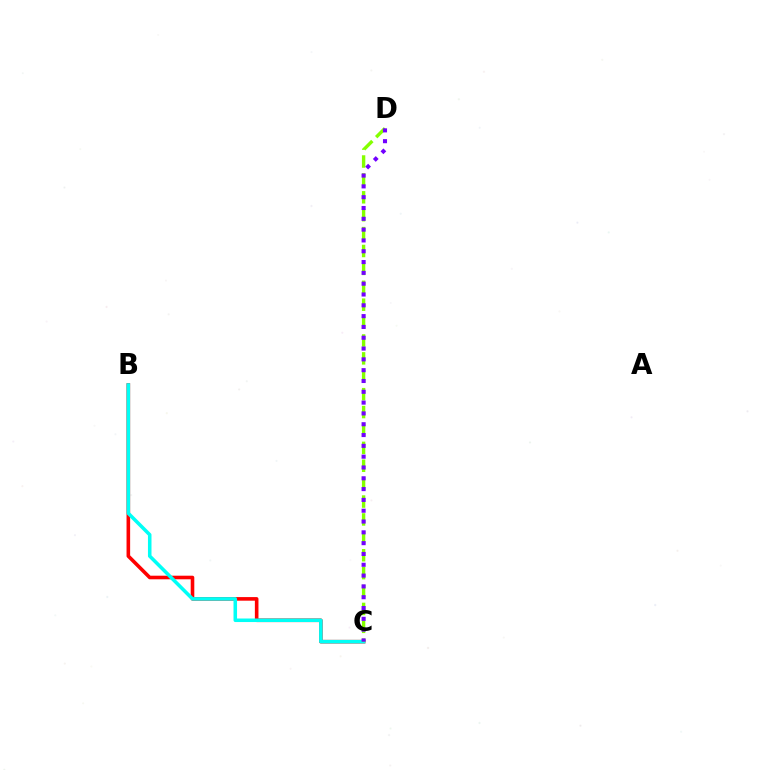{('B', 'C'): [{'color': '#ff0000', 'line_style': 'solid', 'thickness': 2.59}, {'color': '#00fff6', 'line_style': 'solid', 'thickness': 2.55}], ('C', 'D'): [{'color': '#84ff00', 'line_style': 'dashed', 'thickness': 2.43}, {'color': '#7200ff', 'line_style': 'dotted', 'thickness': 2.94}]}